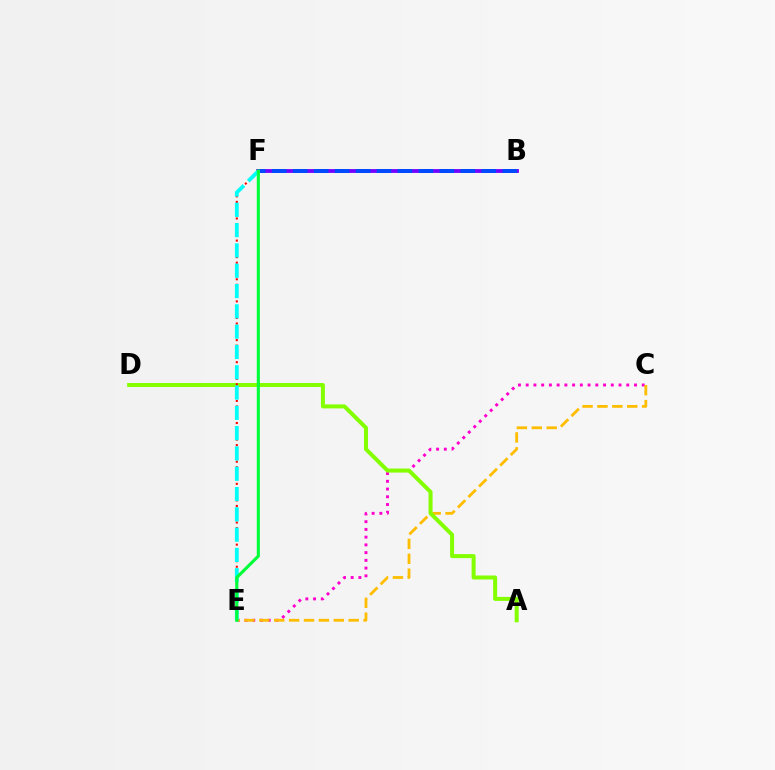{('B', 'F'): [{'color': '#7200ff', 'line_style': 'solid', 'thickness': 2.74}, {'color': '#004bff', 'line_style': 'dashed', 'thickness': 2.85}], ('C', 'E'): [{'color': '#ff00cf', 'line_style': 'dotted', 'thickness': 2.1}, {'color': '#ffbd00', 'line_style': 'dashed', 'thickness': 2.02}], ('A', 'D'): [{'color': '#84ff00', 'line_style': 'solid', 'thickness': 2.89}], ('E', 'F'): [{'color': '#ff0000', 'line_style': 'dotted', 'thickness': 1.5}, {'color': '#00fff6', 'line_style': 'dashed', 'thickness': 2.76}, {'color': '#00ff39', 'line_style': 'solid', 'thickness': 2.24}]}